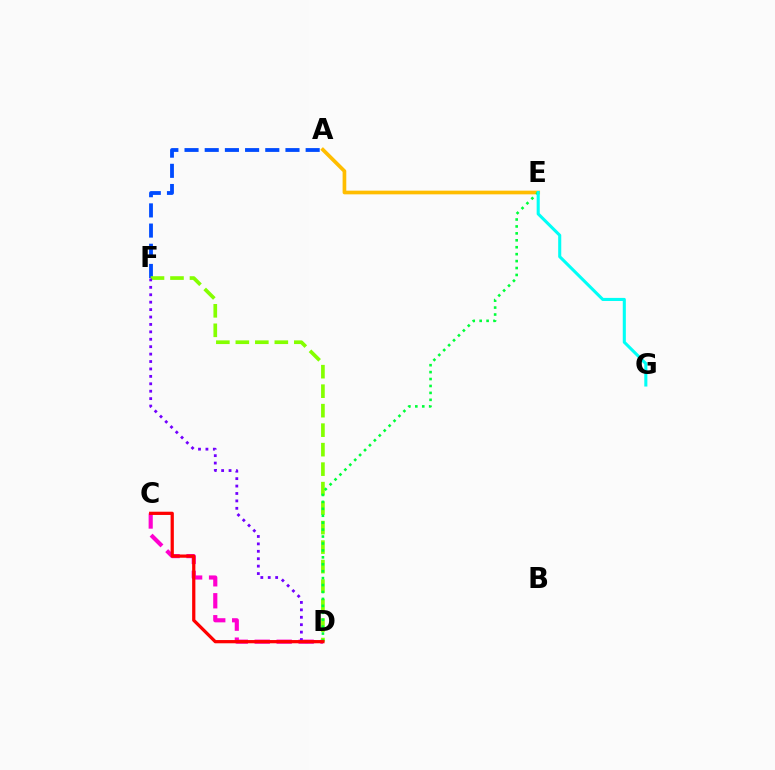{('A', 'E'): [{'color': '#ffbd00', 'line_style': 'solid', 'thickness': 2.65}], ('A', 'F'): [{'color': '#004bff', 'line_style': 'dashed', 'thickness': 2.74}], ('C', 'D'): [{'color': '#ff00cf', 'line_style': 'dashed', 'thickness': 2.98}, {'color': '#ff0000', 'line_style': 'solid', 'thickness': 2.33}], ('D', 'F'): [{'color': '#84ff00', 'line_style': 'dashed', 'thickness': 2.65}, {'color': '#7200ff', 'line_style': 'dotted', 'thickness': 2.02}], ('D', 'E'): [{'color': '#00ff39', 'line_style': 'dotted', 'thickness': 1.88}], ('E', 'G'): [{'color': '#00fff6', 'line_style': 'solid', 'thickness': 2.22}]}